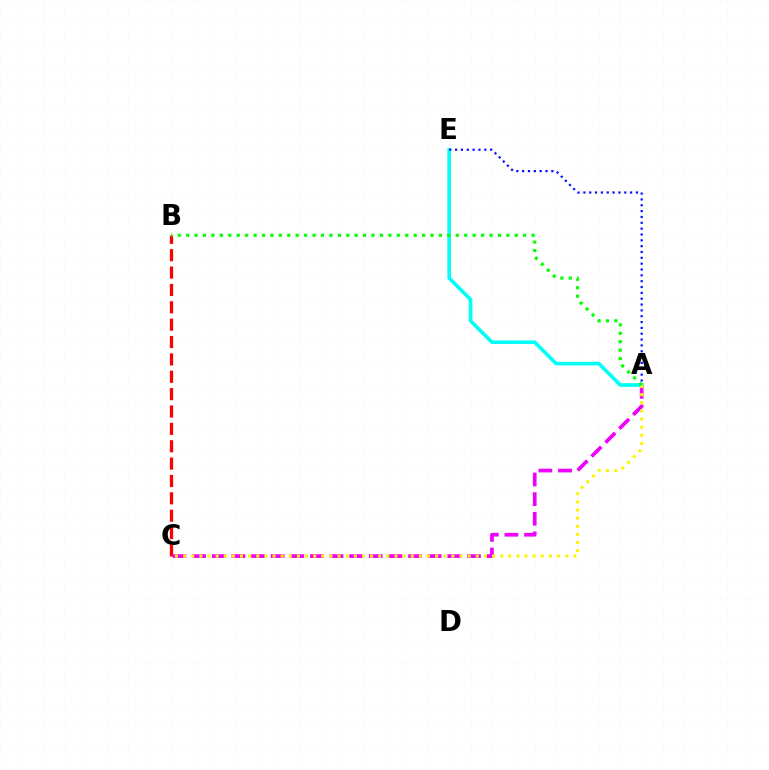{('B', 'C'): [{'color': '#ff0000', 'line_style': 'dashed', 'thickness': 2.36}], ('A', 'C'): [{'color': '#ee00ff', 'line_style': 'dashed', 'thickness': 2.67}, {'color': '#fcf500', 'line_style': 'dotted', 'thickness': 2.21}], ('A', 'E'): [{'color': '#00fff6', 'line_style': 'solid', 'thickness': 2.6}, {'color': '#0010ff', 'line_style': 'dotted', 'thickness': 1.59}], ('A', 'B'): [{'color': '#08ff00', 'line_style': 'dotted', 'thickness': 2.29}]}